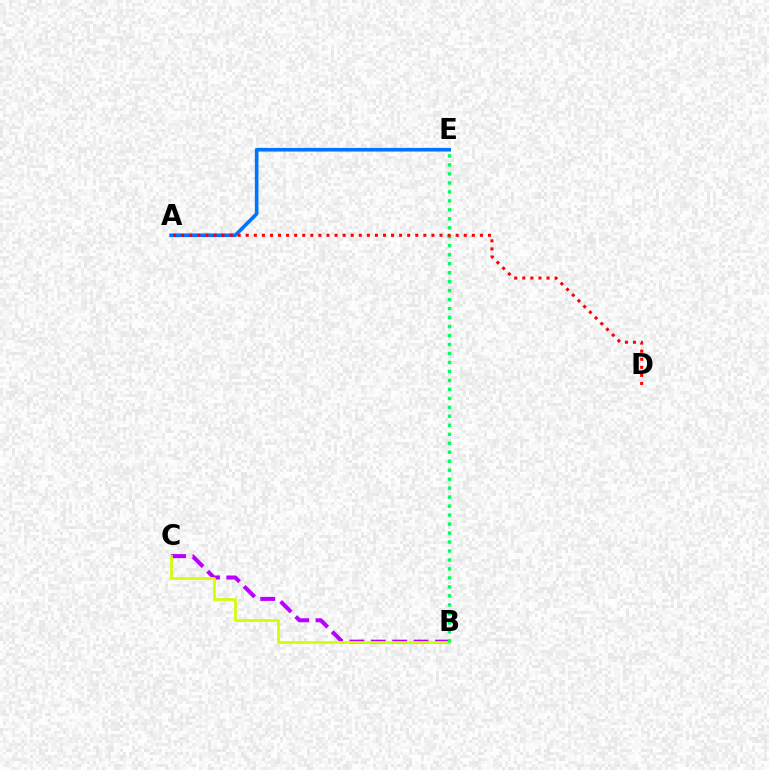{('B', 'C'): [{'color': '#b900ff', 'line_style': 'dashed', 'thickness': 2.9}, {'color': '#d1ff00', 'line_style': 'solid', 'thickness': 1.93}], ('B', 'E'): [{'color': '#00ff5c', 'line_style': 'dotted', 'thickness': 2.44}], ('A', 'E'): [{'color': '#0074ff', 'line_style': 'solid', 'thickness': 2.62}], ('A', 'D'): [{'color': '#ff0000', 'line_style': 'dotted', 'thickness': 2.19}]}